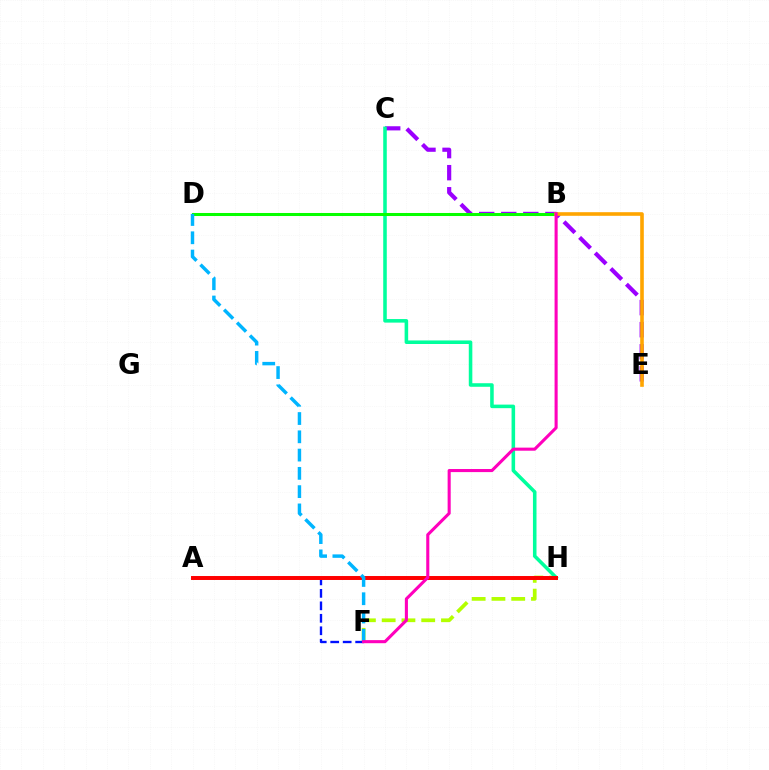{('F', 'H'): [{'color': '#b3ff00', 'line_style': 'dashed', 'thickness': 2.69}], ('A', 'F'): [{'color': '#0010ff', 'line_style': 'dashed', 'thickness': 1.69}], ('C', 'E'): [{'color': '#9b00ff', 'line_style': 'dashed', 'thickness': 3.0}], ('C', 'H'): [{'color': '#00ff9d', 'line_style': 'solid', 'thickness': 2.56}], ('A', 'H'): [{'color': '#ff0000', 'line_style': 'solid', 'thickness': 2.85}], ('B', 'D'): [{'color': '#08ff00', 'line_style': 'solid', 'thickness': 2.18}], ('B', 'E'): [{'color': '#ffa500', 'line_style': 'solid', 'thickness': 2.61}], ('D', 'F'): [{'color': '#00b5ff', 'line_style': 'dashed', 'thickness': 2.48}], ('B', 'F'): [{'color': '#ff00bd', 'line_style': 'solid', 'thickness': 2.22}]}